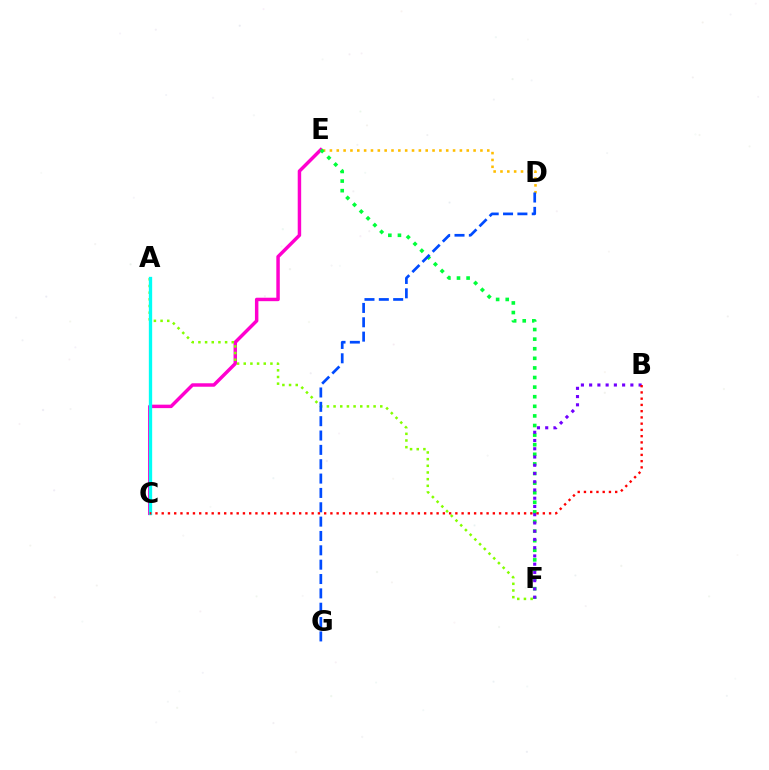{('D', 'E'): [{'color': '#ffbd00', 'line_style': 'dotted', 'thickness': 1.86}], ('C', 'E'): [{'color': '#ff00cf', 'line_style': 'solid', 'thickness': 2.49}], ('A', 'F'): [{'color': '#84ff00', 'line_style': 'dotted', 'thickness': 1.81}], ('E', 'F'): [{'color': '#00ff39', 'line_style': 'dotted', 'thickness': 2.61}], ('B', 'F'): [{'color': '#7200ff', 'line_style': 'dotted', 'thickness': 2.24}], ('D', 'G'): [{'color': '#004bff', 'line_style': 'dashed', 'thickness': 1.95}], ('A', 'C'): [{'color': '#00fff6', 'line_style': 'solid', 'thickness': 2.39}], ('B', 'C'): [{'color': '#ff0000', 'line_style': 'dotted', 'thickness': 1.7}]}